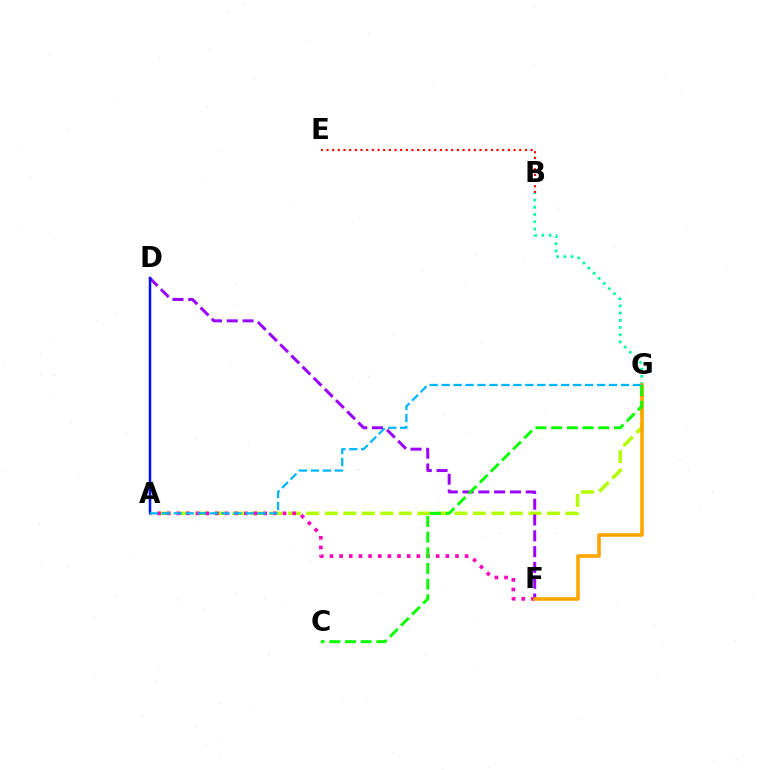{('A', 'G'): [{'color': '#b3ff00', 'line_style': 'dashed', 'thickness': 2.51}, {'color': '#00b5ff', 'line_style': 'dashed', 'thickness': 1.62}], ('A', 'F'): [{'color': '#ff00bd', 'line_style': 'dotted', 'thickness': 2.62}], ('D', 'F'): [{'color': '#9b00ff', 'line_style': 'dashed', 'thickness': 2.15}], ('B', 'G'): [{'color': '#00ff9d', 'line_style': 'dotted', 'thickness': 1.96}], ('F', 'G'): [{'color': '#ffa500', 'line_style': 'solid', 'thickness': 2.58}], ('B', 'E'): [{'color': '#ff0000', 'line_style': 'dotted', 'thickness': 1.54}], ('A', 'D'): [{'color': '#0010ff', 'line_style': 'solid', 'thickness': 1.79}], ('C', 'G'): [{'color': '#08ff00', 'line_style': 'dashed', 'thickness': 2.13}]}